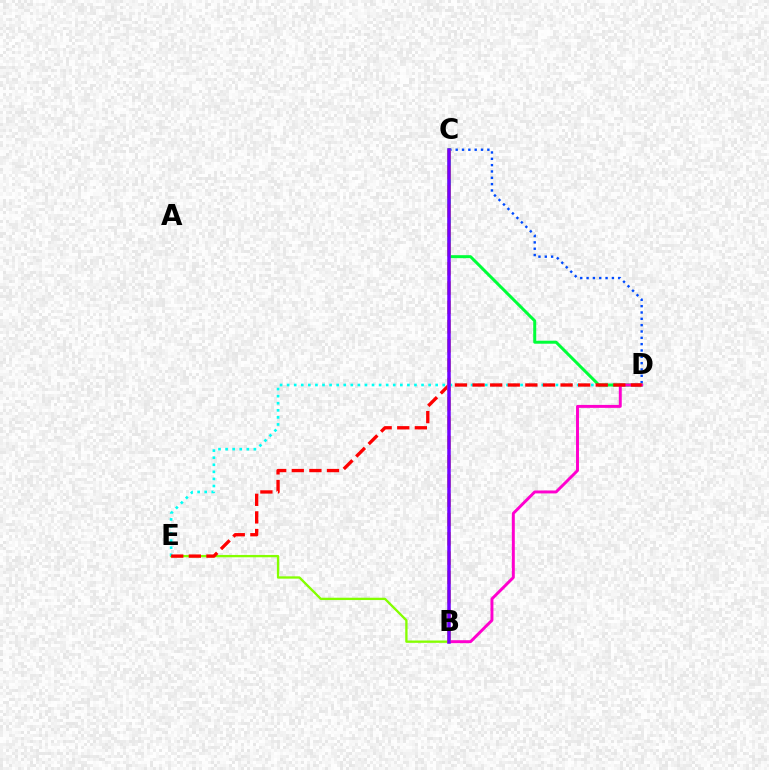{('B', 'E'): [{'color': '#84ff00', 'line_style': 'solid', 'thickness': 1.67}], ('C', 'D'): [{'color': '#004bff', 'line_style': 'dotted', 'thickness': 1.72}, {'color': '#00ff39', 'line_style': 'solid', 'thickness': 2.15}], ('D', 'E'): [{'color': '#00fff6', 'line_style': 'dotted', 'thickness': 1.92}, {'color': '#ff0000', 'line_style': 'dashed', 'thickness': 2.39}], ('B', 'D'): [{'color': '#ff00cf', 'line_style': 'solid', 'thickness': 2.12}], ('B', 'C'): [{'color': '#ffbd00', 'line_style': 'dashed', 'thickness': 2.62}, {'color': '#7200ff', 'line_style': 'solid', 'thickness': 2.52}]}